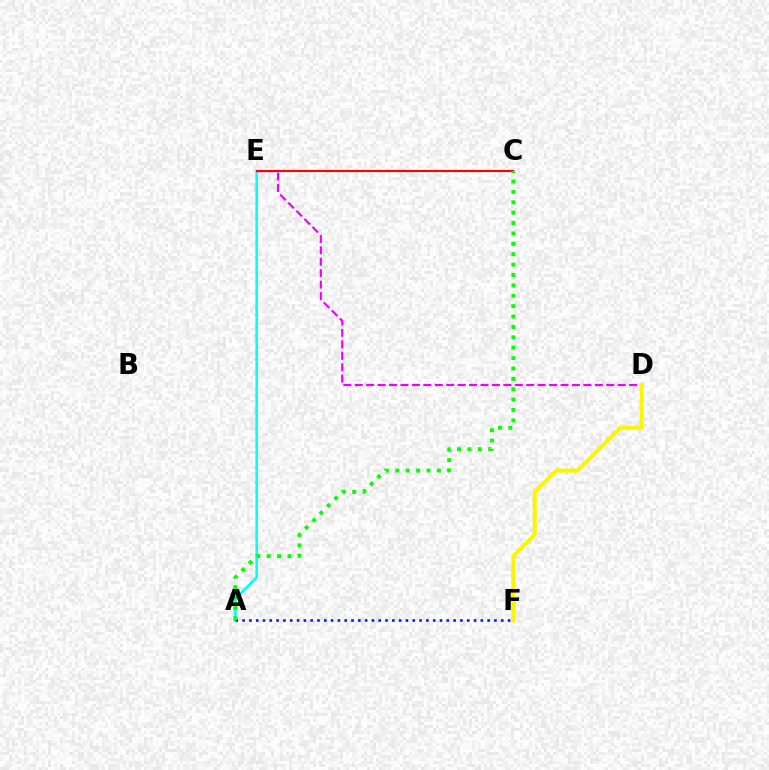{('A', 'E'): [{'color': '#00fff6', 'line_style': 'solid', 'thickness': 1.83}], ('A', 'F'): [{'color': '#0010ff', 'line_style': 'dotted', 'thickness': 1.85}], ('D', 'E'): [{'color': '#ee00ff', 'line_style': 'dashed', 'thickness': 1.55}], ('C', 'E'): [{'color': '#ff0000', 'line_style': 'solid', 'thickness': 1.52}], ('D', 'F'): [{'color': '#fcf500', 'line_style': 'solid', 'thickness': 2.9}], ('A', 'C'): [{'color': '#08ff00', 'line_style': 'dotted', 'thickness': 2.82}]}